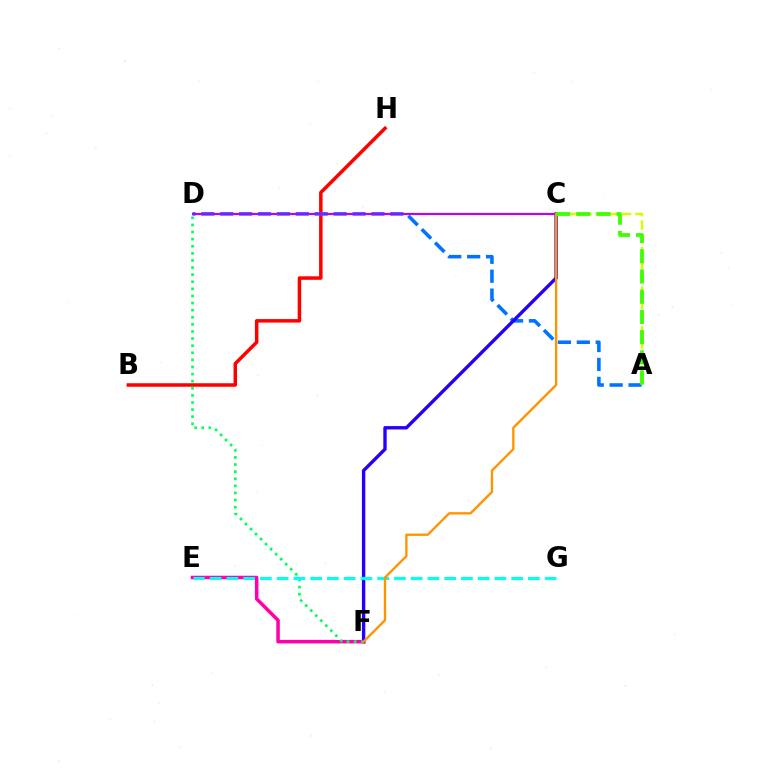{('E', 'F'): [{'color': '#ff00ac', 'line_style': 'solid', 'thickness': 2.54}], ('B', 'H'): [{'color': '#ff0000', 'line_style': 'solid', 'thickness': 2.52}], ('A', 'D'): [{'color': '#0074ff', 'line_style': 'dashed', 'thickness': 2.57}], ('C', 'F'): [{'color': '#2500ff', 'line_style': 'solid', 'thickness': 2.44}, {'color': '#ff9400', 'line_style': 'solid', 'thickness': 1.7}], ('D', 'F'): [{'color': '#00ff5c', 'line_style': 'dotted', 'thickness': 1.93}], ('C', 'D'): [{'color': '#b900ff', 'line_style': 'solid', 'thickness': 1.56}], ('A', 'C'): [{'color': '#d1ff00', 'line_style': 'dashed', 'thickness': 1.79}, {'color': '#3dff00', 'line_style': 'dashed', 'thickness': 2.75}], ('E', 'G'): [{'color': '#00fff6', 'line_style': 'dashed', 'thickness': 2.28}]}